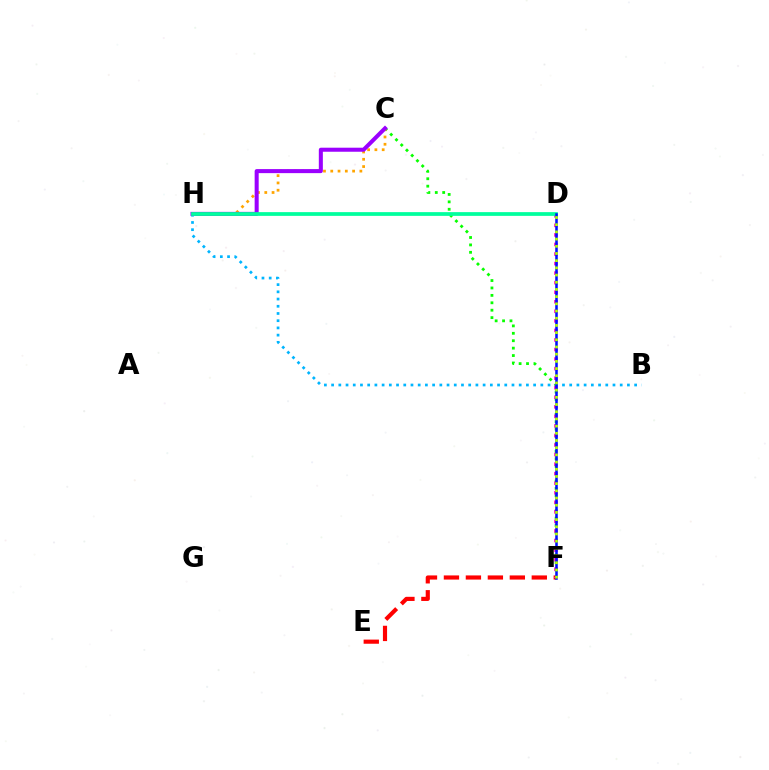{('C', 'F'): [{'color': '#08ff00', 'line_style': 'dotted', 'thickness': 2.01}], ('C', 'H'): [{'color': '#ffa500', 'line_style': 'dotted', 'thickness': 1.98}, {'color': '#9b00ff', 'line_style': 'solid', 'thickness': 2.91}], ('B', 'H'): [{'color': '#00b5ff', 'line_style': 'dotted', 'thickness': 1.96}], ('E', 'F'): [{'color': '#ff0000', 'line_style': 'dashed', 'thickness': 2.98}], ('D', 'F'): [{'color': '#ff00bd', 'line_style': 'dotted', 'thickness': 2.59}, {'color': '#0010ff', 'line_style': 'solid', 'thickness': 1.85}, {'color': '#b3ff00', 'line_style': 'dotted', 'thickness': 1.95}], ('D', 'H'): [{'color': '#00ff9d', 'line_style': 'solid', 'thickness': 2.69}]}